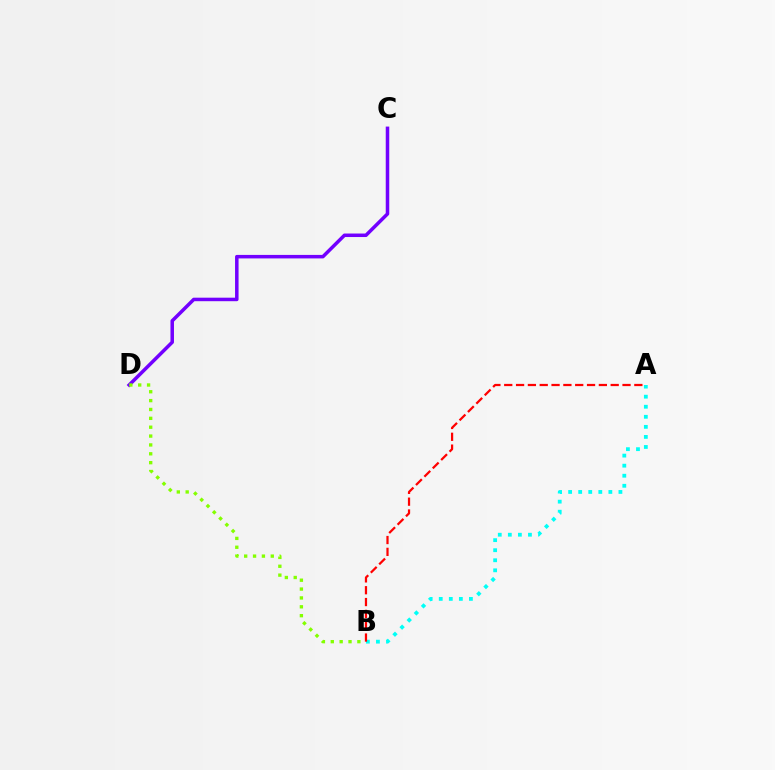{('A', 'B'): [{'color': '#00fff6', 'line_style': 'dotted', 'thickness': 2.73}, {'color': '#ff0000', 'line_style': 'dashed', 'thickness': 1.61}], ('C', 'D'): [{'color': '#7200ff', 'line_style': 'solid', 'thickness': 2.53}], ('B', 'D'): [{'color': '#84ff00', 'line_style': 'dotted', 'thickness': 2.41}]}